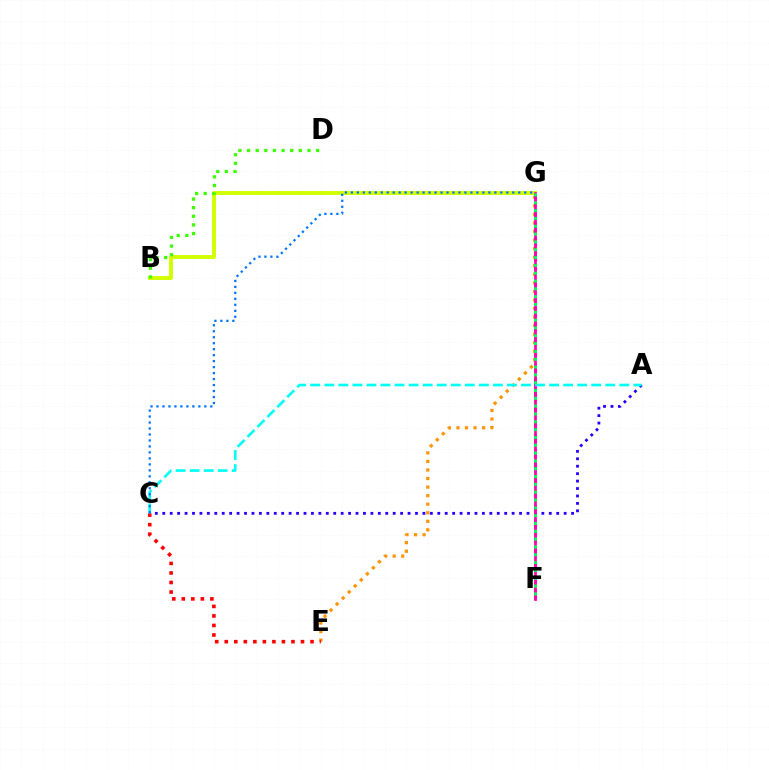{('E', 'G'): [{'color': '#ff9400', 'line_style': 'dotted', 'thickness': 2.32}], ('B', 'G'): [{'color': '#d1ff00', 'line_style': 'solid', 'thickness': 2.83}], ('A', 'C'): [{'color': '#2500ff', 'line_style': 'dotted', 'thickness': 2.02}, {'color': '#00fff6', 'line_style': 'dashed', 'thickness': 1.91}], ('F', 'G'): [{'color': '#b900ff', 'line_style': 'dashed', 'thickness': 1.92}, {'color': '#ff00ac', 'line_style': 'solid', 'thickness': 1.96}, {'color': '#00ff5c', 'line_style': 'dotted', 'thickness': 2.13}], ('B', 'D'): [{'color': '#3dff00', 'line_style': 'dotted', 'thickness': 2.35}], ('C', 'E'): [{'color': '#ff0000', 'line_style': 'dotted', 'thickness': 2.59}], ('C', 'G'): [{'color': '#0074ff', 'line_style': 'dotted', 'thickness': 1.62}]}